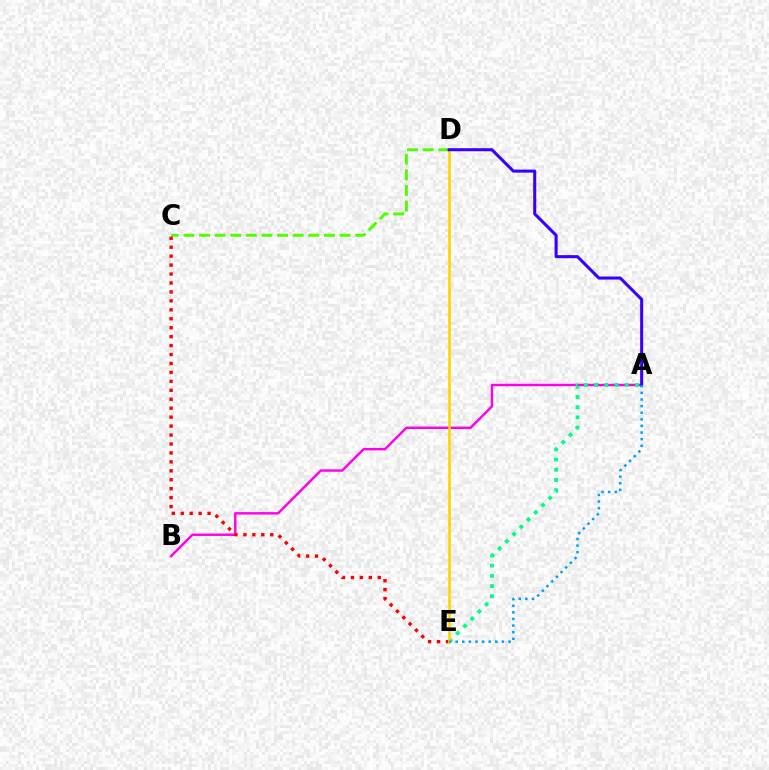{('A', 'B'): [{'color': '#ff00ed', 'line_style': 'solid', 'thickness': 1.76}], ('C', 'D'): [{'color': '#4fff00', 'line_style': 'dashed', 'thickness': 2.12}], ('A', 'E'): [{'color': '#00ff86', 'line_style': 'dotted', 'thickness': 2.77}, {'color': '#009eff', 'line_style': 'dotted', 'thickness': 1.8}], ('C', 'E'): [{'color': '#ff0000', 'line_style': 'dotted', 'thickness': 2.43}], ('D', 'E'): [{'color': '#ffd500', 'line_style': 'solid', 'thickness': 1.9}], ('A', 'D'): [{'color': '#3700ff', 'line_style': 'solid', 'thickness': 2.19}]}